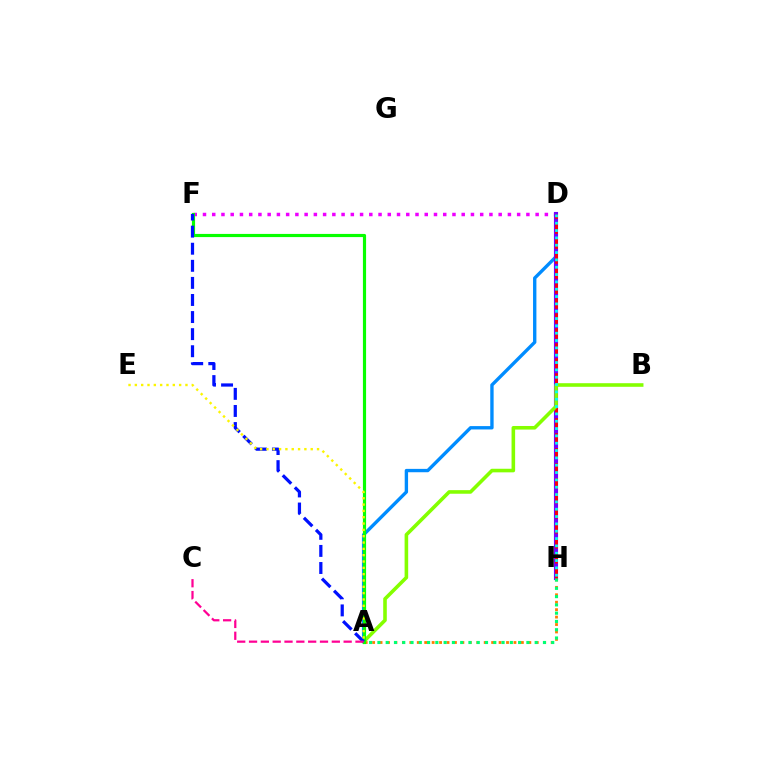{('D', 'F'): [{'color': '#ee00ff', 'line_style': 'dotted', 'thickness': 2.51}], ('A', 'D'): [{'color': '#008cff', 'line_style': 'solid', 'thickness': 2.42}], ('D', 'H'): [{'color': '#7200ff', 'line_style': 'solid', 'thickness': 2.97}, {'color': '#ff0000', 'line_style': 'dashed', 'thickness': 2.04}, {'color': '#00fff6', 'line_style': 'dotted', 'thickness': 1.99}], ('A', 'H'): [{'color': '#ff7c00', 'line_style': 'dotted', 'thickness': 2.02}, {'color': '#00ff74', 'line_style': 'dotted', 'thickness': 2.25}], ('A', 'B'): [{'color': '#84ff00', 'line_style': 'solid', 'thickness': 2.58}], ('A', 'F'): [{'color': '#08ff00', 'line_style': 'solid', 'thickness': 2.28}, {'color': '#0010ff', 'line_style': 'dashed', 'thickness': 2.32}], ('A', 'E'): [{'color': '#fcf500', 'line_style': 'dotted', 'thickness': 1.72}], ('A', 'C'): [{'color': '#ff0094', 'line_style': 'dashed', 'thickness': 1.61}]}